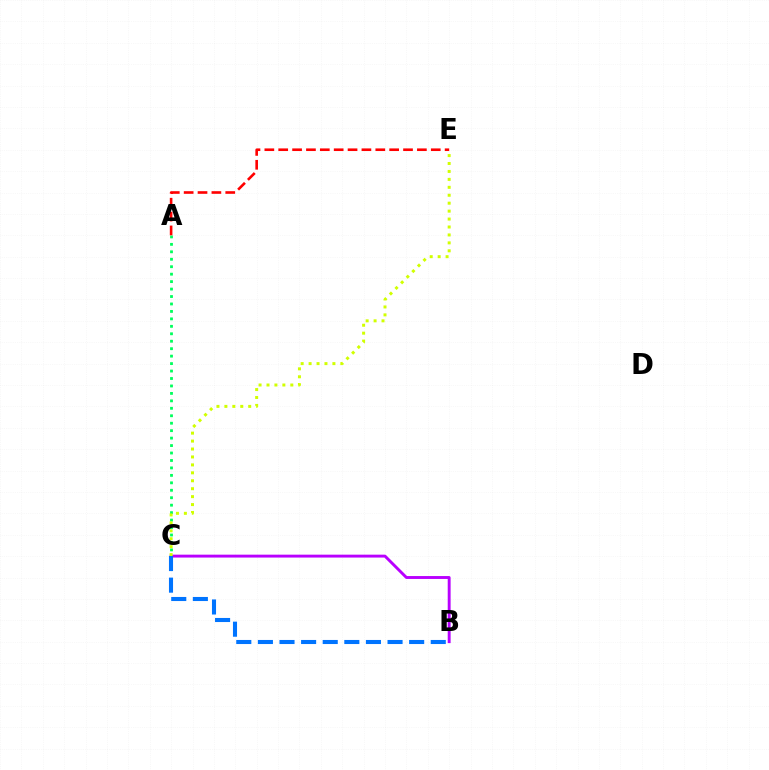{('B', 'C'): [{'color': '#b900ff', 'line_style': 'solid', 'thickness': 2.09}, {'color': '#0074ff', 'line_style': 'dashed', 'thickness': 2.94}], ('A', 'C'): [{'color': '#00ff5c', 'line_style': 'dotted', 'thickness': 2.02}], ('A', 'E'): [{'color': '#ff0000', 'line_style': 'dashed', 'thickness': 1.88}], ('C', 'E'): [{'color': '#d1ff00', 'line_style': 'dotted', 'thickness': 2.16}]}